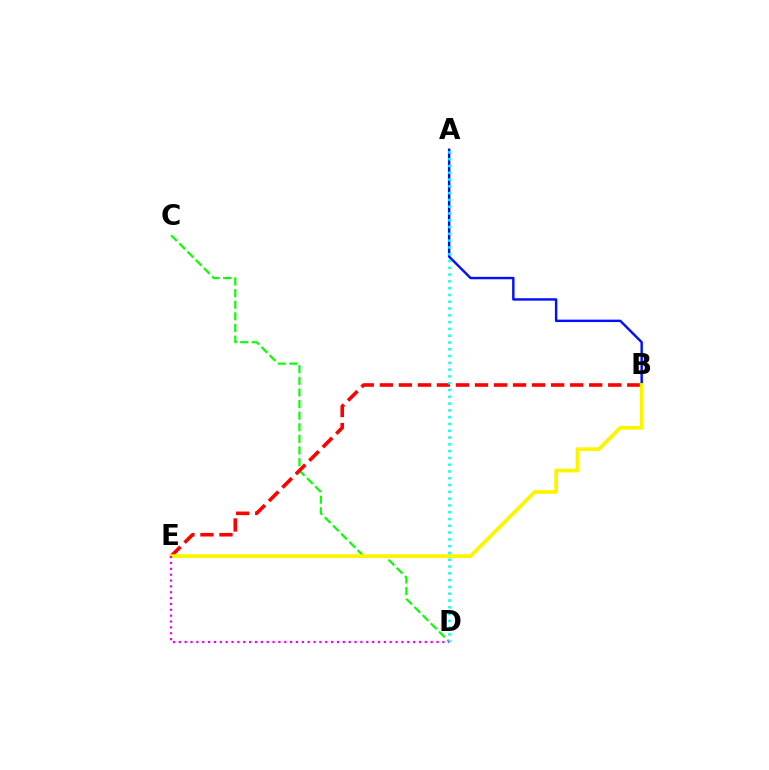{('C', 'D'): [{'color': '#08ff00', 'line_style': 'dashed', 'thickness': 1.58}], ('A', 'B'): [{'color': '#0010ff', 'line_style': 'solid', 'thickness': 1.75}], ('B', 'E'): [{'color': '#ff0000', 'line_style': 'dashed', 'thickness': 2.59}, {'color': '#fcf500', 'line_style': 'solid', 'thickness': 2.71}], ('A', 'D'): [{'color': '#00fff6', 'line_style': 'dotted', 'thickness': 1.84}], ('D', 'E'): [{'color': '#ee00ff', 'line_style': 'dotted', 'thickness': 1.59}]}